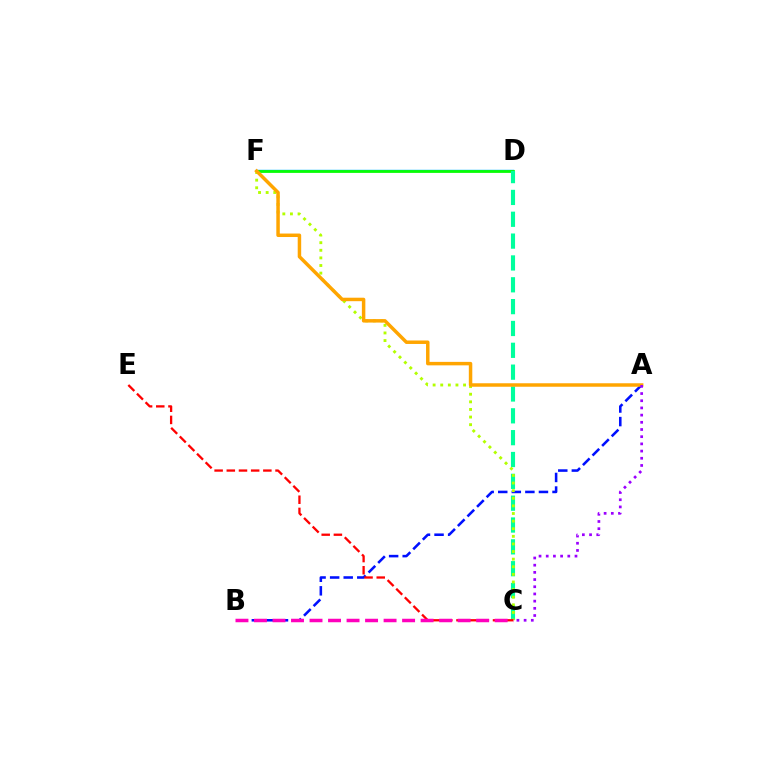{('D', 'F'): [{'color': '#00b5ff', 'line_style': 'solid', 'thickness': 1.76}, {'color': '#08ff00', 'line_style': 'solid', 'thickness': 1.98}], ('C', 'D'): [{'color': '#00ff9d', 'line_style': 'dashed', 'thickness': 2.97}], ('A', 'B'): [{'color': '#0010ff', 'line_style': 'dashed', 'thickness': 1.84}], ('C', 'F'): [{'color': '#b3ff00', 'line_style': 'dotted', 'thickness': 2.07}], ('A', 'F'): [{'color': '#ffa500', 'line_style': 'solid', 'thickness': 2.5}], ('C', 'E'): [{'color': '#ff0000', 'line_style': 'dashed', 'thickness': 1.65}], ('A', 'C'): [{'color': '#9b00ff', 'line_style': 'dotted', 'thickness': 1.95}], ('B', 'C'): [{'color': '#ff00bd', 'line_style': 'dashed', 'thickness': 2.52}]}